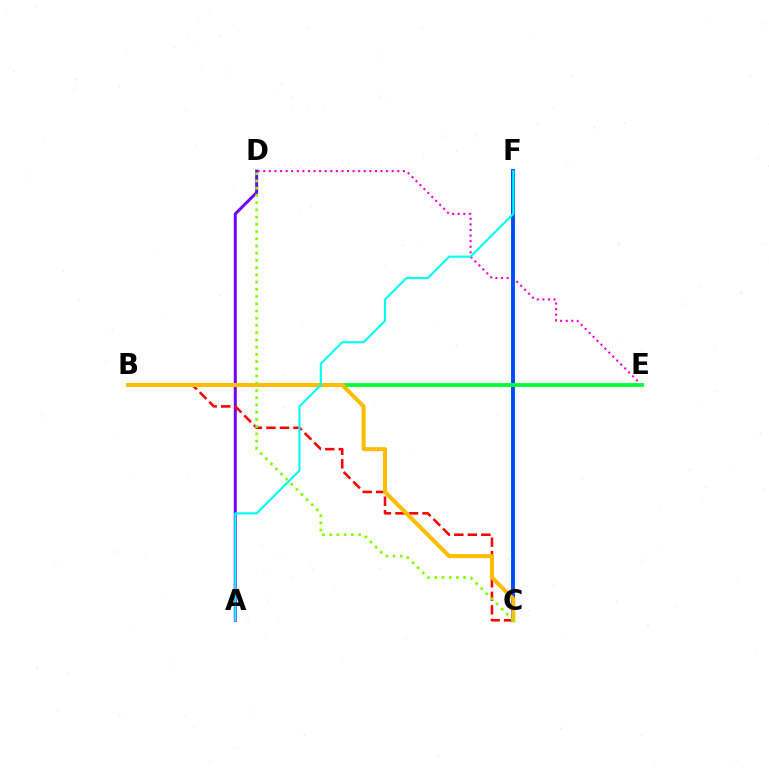{('D', 'E'): [{'color': '#ff00cf', 'line_style': 'dotted', 'thickness': 1.52}], ('A', 'D'): [{'color': '#7200ff', 'line_style': 'solid', 'thickness': 2.15}], ('B', 'C'): [{'color': '#ff0000', 'line_style': 'dashed', 'thickness': 1.84}, {'color': '#ffbd00', 'line_style': 'solid', 'thickness': 2.9}], ('C', 'F'): [{'color': '#004bff', 'line_style': 'solid', 'thickness': 2.81}], ('B', 'E'): [{'color': '#00ff39', 'line_style': 'solid', 'thickness': 2.72}], ('A', 'F'): [{'color': '#00fff6', 'line_style': 'solid', 'thickness': 1.52}], ('C', 'D'): [{'color': '#84ff00', 'line_style': 'dotted', 'thickness': 1.96}]}